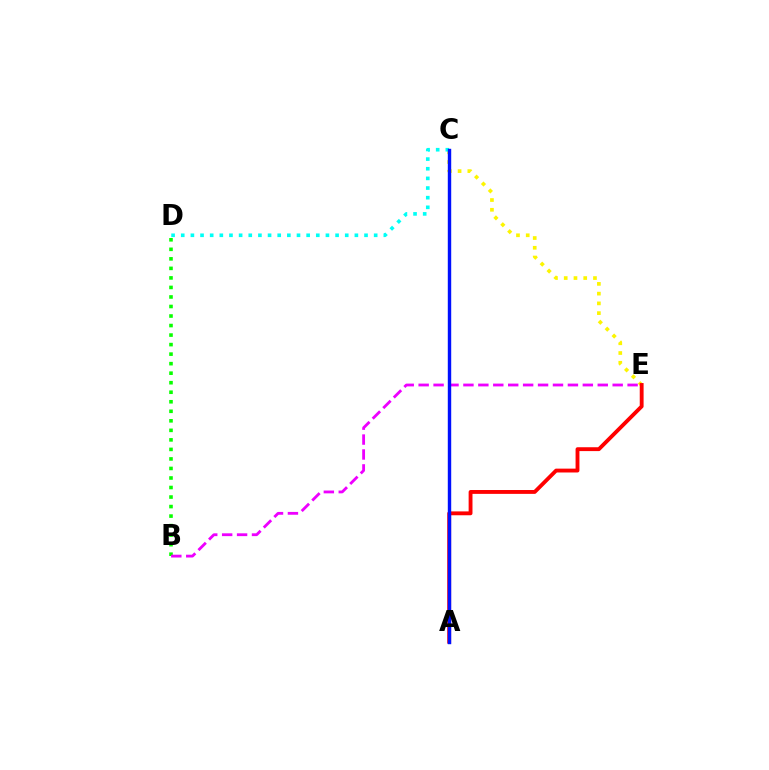{('C', 'E'): [{'color': '#fcf500', 'line_style': 'dotted', 'thickness': 2.65}], ('C', 'D'): [{'color': '#00fff6', 'line_style': 'dotted', 'thickness': 2.62}], ('A', 'E'): [{'color': '#ff0000', 'line_style': 'solid', 'thickness': 2.78}], ('B', 'D'): [{'color': '#08ff00', 'line_style': 'dotted', 'thickness': 2.59}], ('B', 'E'): [{'color': '#ee00ff', 'line_style': 'dashed', 'thickness': 2.03}], ('A', 'C'): [{'color': '#0010ff', 'line_style': 'solid', 'thickness': 2.46}]}